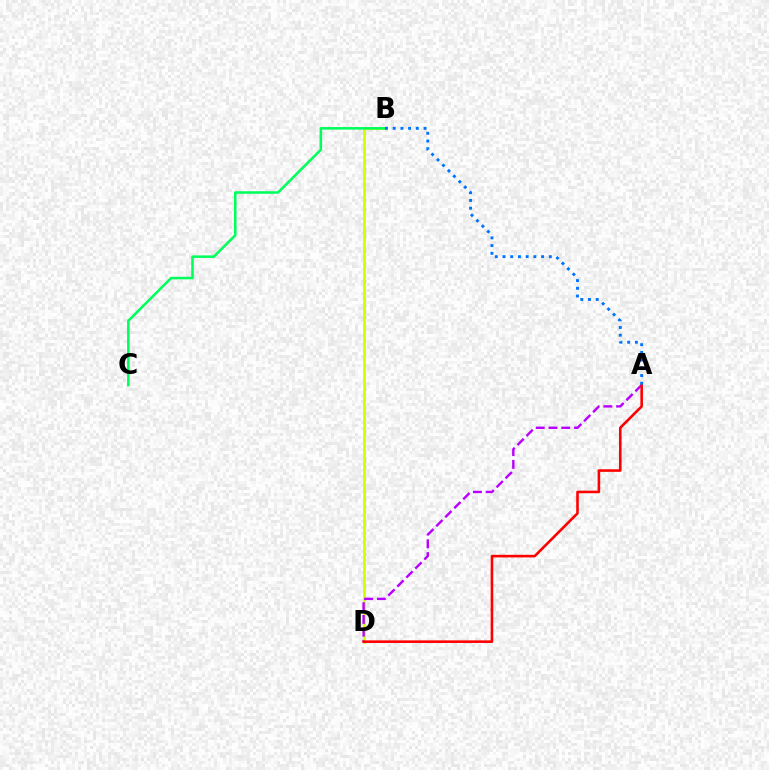{('B', 'D'): [{'color': '#d1ff00', 'line_style': 'solid', 'thickness': 1.99}], ('A', 'D'): [{'color': '#b900ff', 'line_style': 'dashed', 'thickness': 1.73}, {'color': '#ff0000', 'line_style': 'solid', 'thickness': 1.87}], ('B', 'C'): [{'color': '#00ff5c', 'line_style': 'solid', 'thickness': 1.84}], ('A', 'B'): [{'color': '#0074ff', 'line_style': 'dotted', 'thickness': 2.1}]}